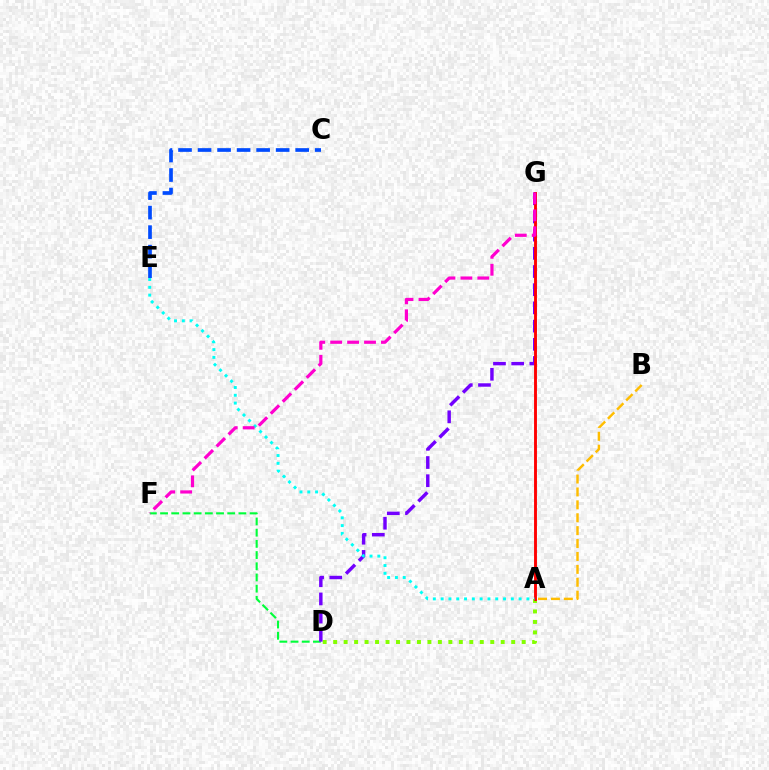{('C', 'E'): [{'color': '#004bff', 'line_style': 'dashed', 'thickness': 2.65}], ('A', 'B'): [{'color': '#ffbd00', 'line_style': 'dashed', 'thickness': 1.75}], ('A', 'D'): [{'color': '#84ff00', 'line_style': 'dotted', 'thickness': 2.85}], ('D', 'F'): [{'color': '#00ff39', 'line_style': 'dashed', 'thickness': 1.52}], ('D', 'G'): [{'color': '#7200ff', 'line_style': 'dashed', 'thickness': 2.47}], ('A', 'G'): [{'color': '#ff0000', 'line_style': 'solid', 'thickness': 2.08}], ('A', 'E'): [{'color': '#00fff6', 'line_style': 'dotted', 'thickness': 2.12}], ('F', 'G'): [{'color': '#ff00cf', 'line_style': 'dashed', 'thickness': 2.3}]}